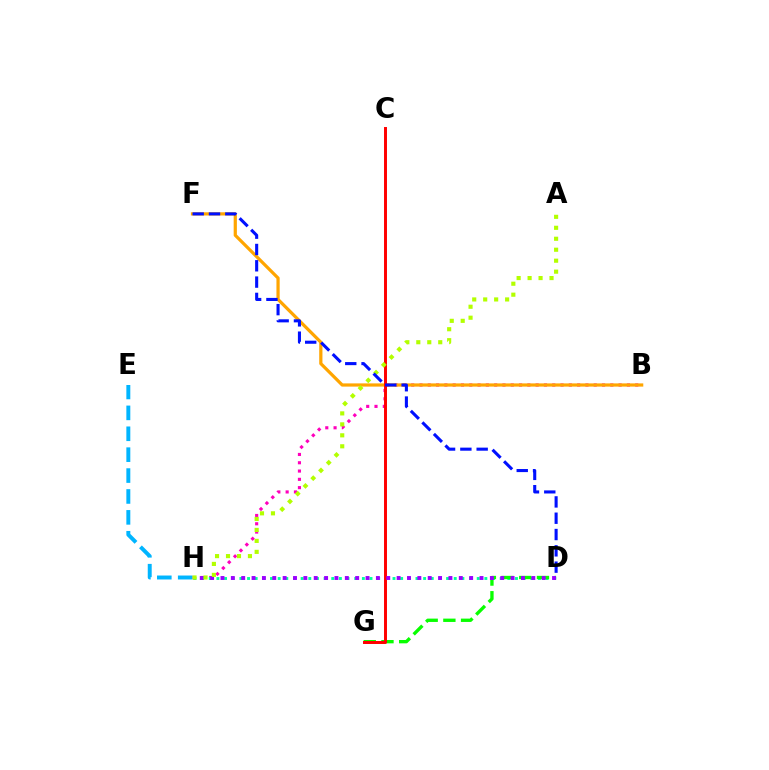{('B', 'H'): [{'color': '#ff00bd', 'line_style': 'dotted', 'thickness': 2.25}], ('B', 'F'): [{'color': '#ffa500', 'line_style': 'solid', 'thickness': 2.32}], ('E', 'H'): [{'color': '#00b5ff', 'line_style': 'dashed', 'thickness': 2.84}], ('D', 'H'): [{'color': '#00ff9d', 'line_style': 'dotted', 'thickness': 2.08}, {'color': '#9b00ff', 'line_style': 'dotted', 'thickness': 2.82}], ('D', 'G'): [{'color': '#08ff00', 'line_style': 'dashed', 'thickness': 2.4}], ('C', 'G'): [{'color': '#ff0000', 'line_style': 'solid', 'thickness': 2.13}], ('A', 'H'): [{'color': '#b3ff00', 'line_style': 'dotted', 'thickness': 2.98}], ('D', 'F'): [{'color': '#0010ff', 'line_style': 'dashed', 'thickness': 2.22}]}